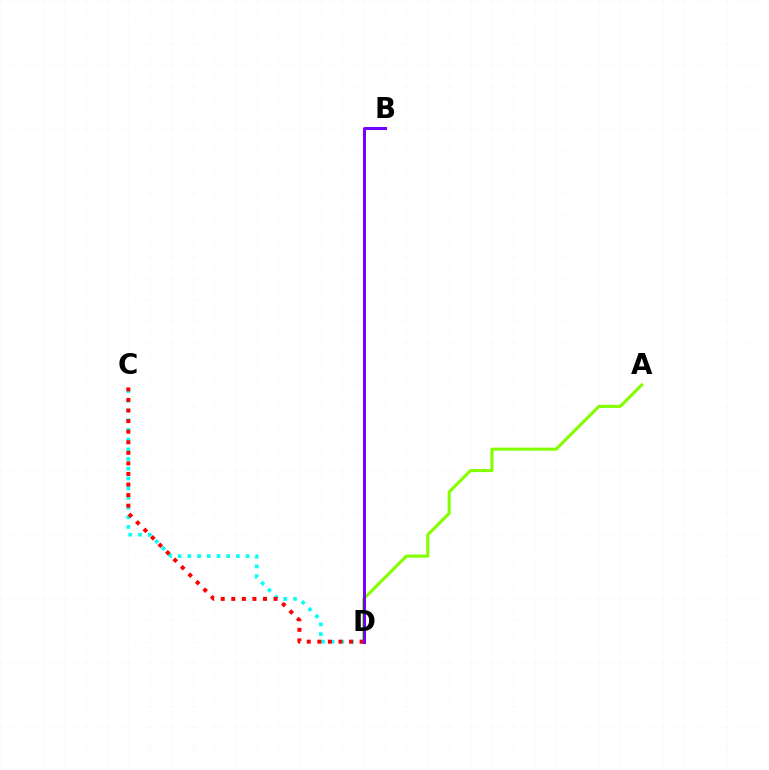{('A', 'D'): [{'color': '#84ff00', 'line_style': 'solid', 'thickness': 2.23}], ('C', 'D'): [{'color': '#00fff6', 'line_style': 'dotted', 'thickness': 2.64}, {'color': '#ff0000', 'line_style': 'dotted', 'thickness': 2.87}], ('B', 'D'): [{'color': '#7200ff', 'line_style': 'solid', 'thickness': 2.14}]}